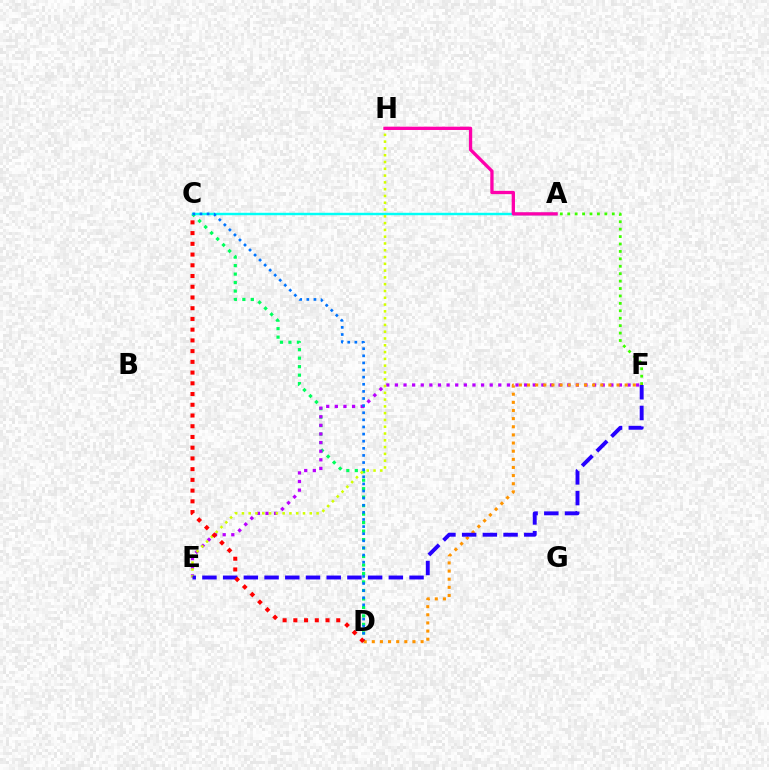{('C', 'D'): [{'color': '#00ff5c', 'line_style': 'dotted', 'thickness': 2.3}, {'color': '#0074ff', 'line_style': 'dotted', 'thickness': 1.93}, {'color': '#ff0000', 'line_style': 'dotted', 'thickness': 2.92}], ('A', 'C'): [{'color': '#00fff6', 'line_style': 'solid', 'thickness': 1.76}], ('A', 'F'): [{'color': '#3dff00', 'line_style': 'dotted', 'thickness': 2.02}], ('E', 'F'): [{'color': '#b900ff', 'line_style': 'dotted', 'thickness': 2.34}, {'color': '#2500ff', 'line_style': 'dashed', 'thickness': 2.81}], ('E', 'H'): [{'color': '#d1ff00', 'line_style': 'dotted', 'thickness': 1.84}], ('D', 'F'): [{'color': '#ff9400', 'line_style': 'dotted', 'thickness': 2.21}], ('A', 'H'): [{'color': '#ff00ac', 'line_style': 'solid', 'thickness': 2.37}]}